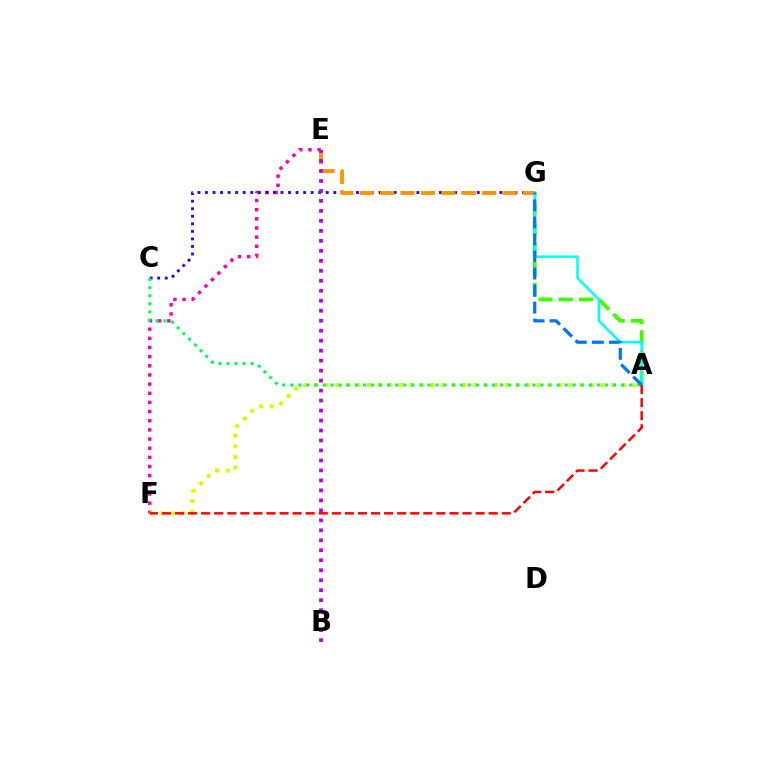{('E', 'F'): [{'color': '#ff00ac', 'line_style': 'dotted', 'thickness': 2.49}], ('A', 'F'): [{'color': '#d1ff00', 'line_style': 'dotted', 'thickness': 2.89}, {'color': '#ff0000', 'line_style': 'dashed', 'thickness': 1.78}], ('A', 'G'): [{'color': '#3dff00', 'line_style': 'dashed', 'thickness': 2.75}, {'color': '#00fff6', 'line_style': 'solid', 'thickness': 1.83}, {'color': '#0074ff', 'line_style': 'dashed', 'thickness': 2.31}], ('C', 'G'): [{'color': '#2500ff', 'line_style': 'dotted', 'thickness': 2.05}], ('A', 'C'): [{'color': '#00ff5c', 'line_style': 'dotted', 'thickness': 2.19}], ('E', 'G'): [{'color': '#ff9400', 'line_style': 'dashed', 'thickness': 2.77}], ('B', 'E'): [{'color': '#b900ff', 'line_style': 'dotted', 'thickness': 2.71}]}